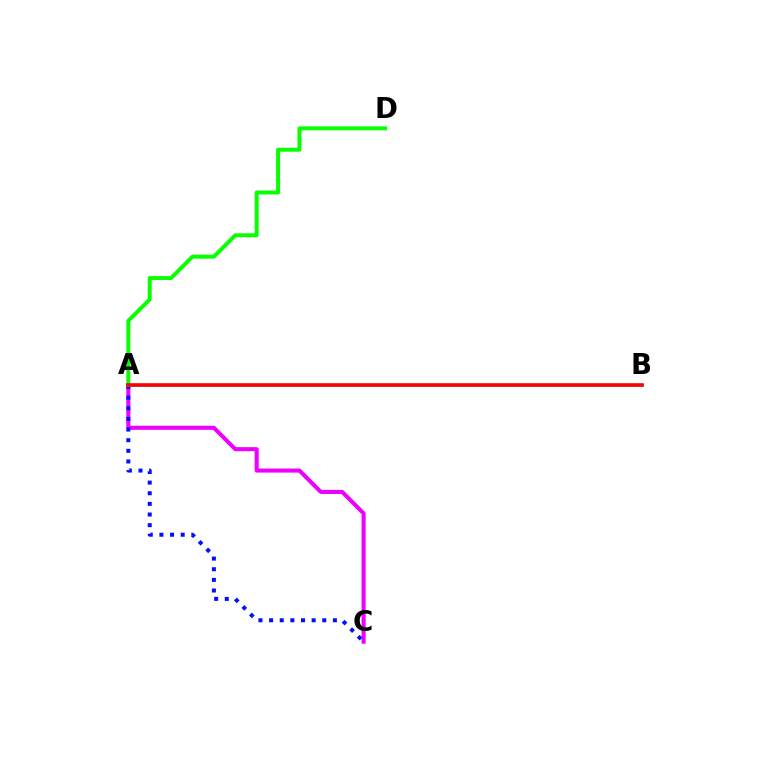{('A', 'B'): [{'color': '#fcf500', 'line_style': 'dashed', 'thickness': 1.75}, {'color': '#00fff6', 'line_style': 'solid', 'thickness': 2.03}, {'color': '#ff0000', 'line_style': 'solid', 'thickness': 2.6}], ('A', 'C'): [{'color': '#ee00ff', 'line_style': 'solid', 'thickness': 2.93}, {'color': '#0010ff', 'line_style': 'dotted', 'thickness': 2.89}], ('A', 'D'): [{'color': '#08ff00', 'line_style': 'solid', 'thickness': 2.85}]}